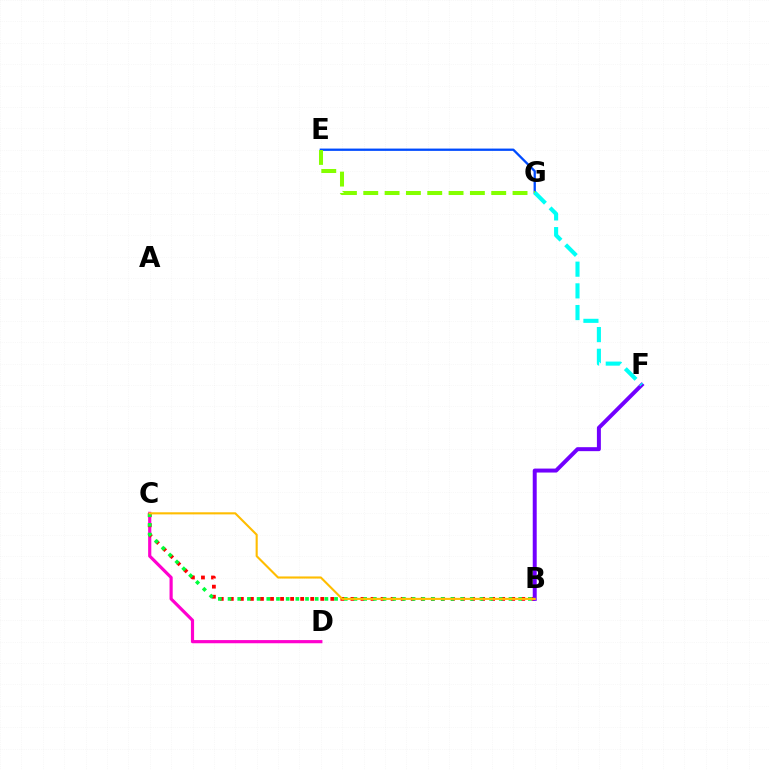{('E', 'G'): [{'color': '#004bff', 'line_style': 'solid', 'thickness': 1.66}, {'color': '#84ff00', 'line_style': 'dashed', 'thickness': 2.9}], ('C', 'D'): [{'color': '#ff00cf', 'line_style': 'solid', 'thickness': 2.29}], ('B', 'C'): [{'color': '#ff0000', 'line_style': 'dotted', 'thickness': 2.73}, {'color': '#00ff39', 'line_style': 'dotted', 'thickness': 2.63}, {'color': '#ffbd00', 'line_style': 'solid', 'thickness': 1.52}], ('B', 'F'): [{'color': '#7200ff', 'line_style': 'solid', 'thickness': 2.86}], ('F', 'G'): [{'color': '#00fff6', 'line_style': 'dashed', 'thickness': 2.95}]}